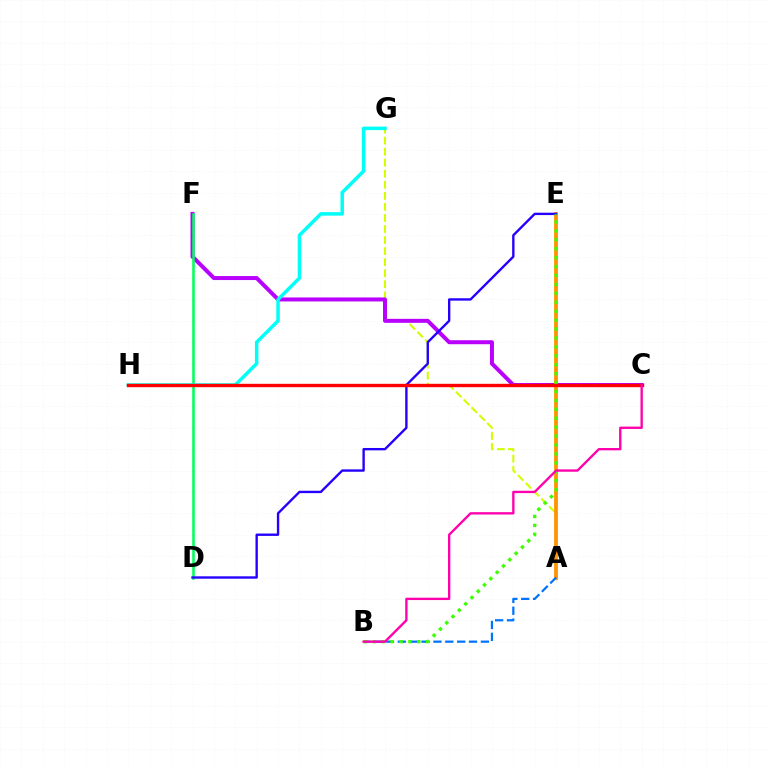{('A', 'G'): [{'color': '#d1ff00', 'line_style': 'dashed', 'thickness': 1.5}], ('C', 'F'): [{'color': '#b900ff', 'line_style': 'solid', 'thickness': 2.88}], ('A', 'E'): [{'color': '#ff9400', 'line_style': 'solid', 'thickness': 2.74}], ('D', 'F'): [{'color': '#00ff5c', 'line_style': 'solid', 'thickness': 1.84}], ('G', 'H'): [{'color': '#00fff6', 'line_style': 'solid', 'thickness': 2.52}], ('D', 'E'): [{'color': '#2500ff', 'line_style': 'solid', 'thickness': 1.71}], ('A', 'B'): [{'color': '#0074ff', 'line_style': 'dashed', 'thickness': 1.61}], ('B', 'E'): [{'color': '#3dff00', 'line_style': 'dotted', 'thickness': 2.42}], ('C', 'H'): [{'color': '#ff0000', 'line_style': 'solid', 'thickness': 2.43}], ('B', 'C'): [{'color': '#ff00ac', 'line_style': 'solid', 'thickness': 1.69}]}